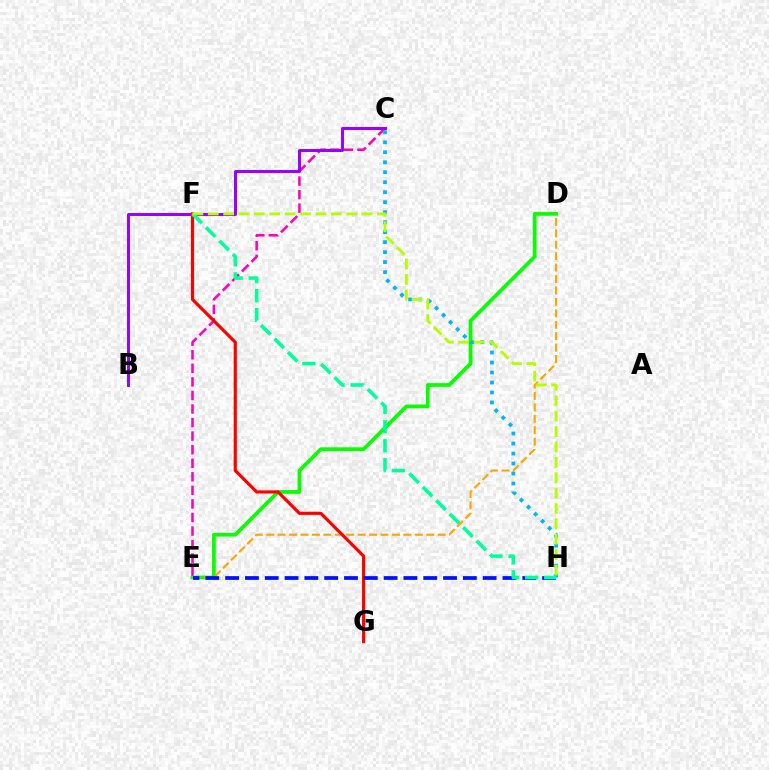{('C', 'E'): [{'color': '#ff00bd', 'line_style': 'dashed', 'thickness': 1.84}], ('B', 'C'): [{'color': '#9b00ff', 'line_style': 'solid', 'thickness': 2.15}], ('D', 'E'): [{'color': '#08ff00', 'line_style': 'solid', 'thickness': 2.69}, {'color': '#ffa500', 'line_style': 'dashed', 'thickness': 1.55}], ('C', 'H'): [{'color': '#00b5ff', 'line_style': 'dotted', 'thickness': 2.71}], ('F', 'G'): [{'color': '#ff0000', 'line_style': 'solid', 'thickness': 2.28}], ('E', 'H'): [{'color': '#0010ff', 'line_style': 'dashed', 'thickness': 2.69}], ('F', 'H'): [{'color': '#00ff9d', 'line_style': 'dashed', 'thickness': 2.59}, {'color': '#b3ff00', 'line_style': 'dashed', 'thickness': 2.09}]}